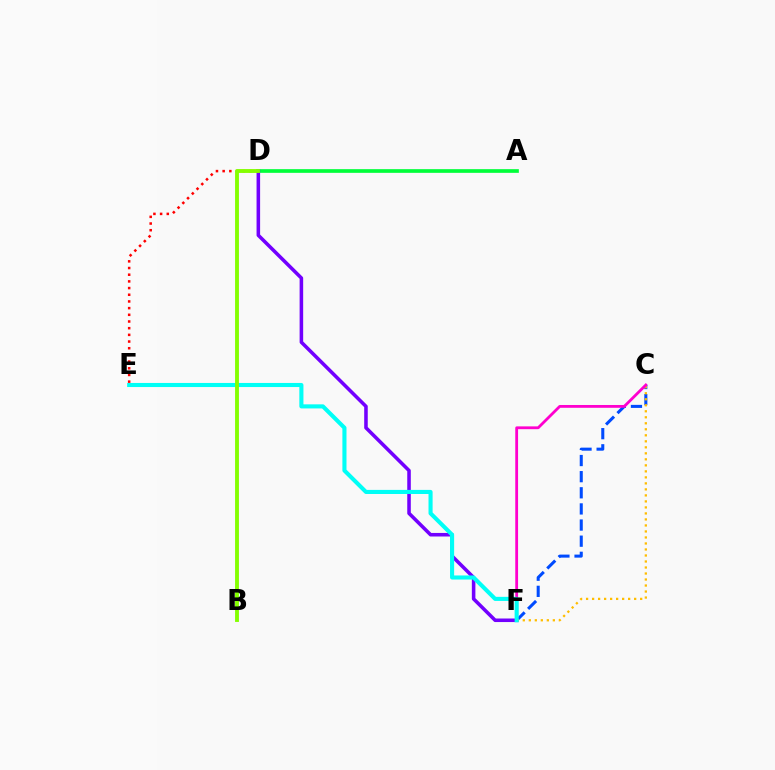{('A', 'D'): [{'color': '#00ff39', 'line_style': 'solid', 'thickness': 2.65}], ('C', 'F'): [{'color': '#004bff', 'line_style': 'dashed', 'thickness': 2.19}, {'color': '#ffbd00', 'line_style': 'dotted', 'thickness': 1.63}, {'color': '#ff00cf', 'line_style': 'solid', 'thickness': 2.02}], ('D', 'F'): [{'color': '#7200ff', 'line_style': 'solid', 'thickness': 2.56}], ('E', 'F'): [{'color': '#00fff6', 'line_style': 'solid', 'thickness': 2.94}], ('D', 'E'): [{'color': '#ff0000', 'line_style': 'dotted', 'thickness': 1.82}], ('B', 'D'): [{'color': '#84ff00', 'line_style': 'solid', 'thickness': 2.78}]}